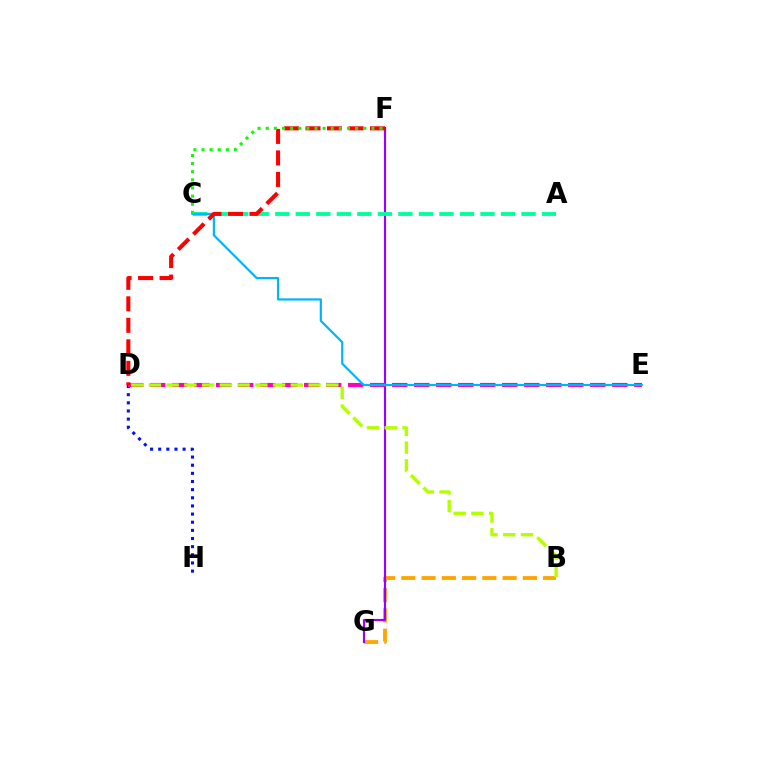{('B', 'G'): [{'color': '#ffa500', 'line_style': 'dashed', 'thickness': 2.75}], ('D', 'H'): [{'color': '#0010ff', 'line_style': 'dotted', 'thickness': 2.21}], ('F', 'G'): [{'color': '#9b00ff', 'line_style': 'solid', 'thickness': 1.55}], ('A', 'C'): [{'color': '#00ff9d', 'line_style': 'dashed', 'thickness': 2.79}], ('D', 'E'): [{'color': '#ff00bd', 'line_style': 'dashed', 'thickness': 2.99}], ('C', 'E'): [{'color': '#00b5ff', 'line_style': 'solid', 'thickness': 1.58}], ('D', 'F'): [{'color': '#ff0000', 'line_style': 'dashed', 'thickness': 2.92}], ('C', 'F'): [{'color': '#08ff00', 'line_style': 'dotted', 'thickness': 2.21}], ('B', 'D'): [{'color': '#b3ff00', 'line_style': 'dashed', 'thickness': 2.41}]}